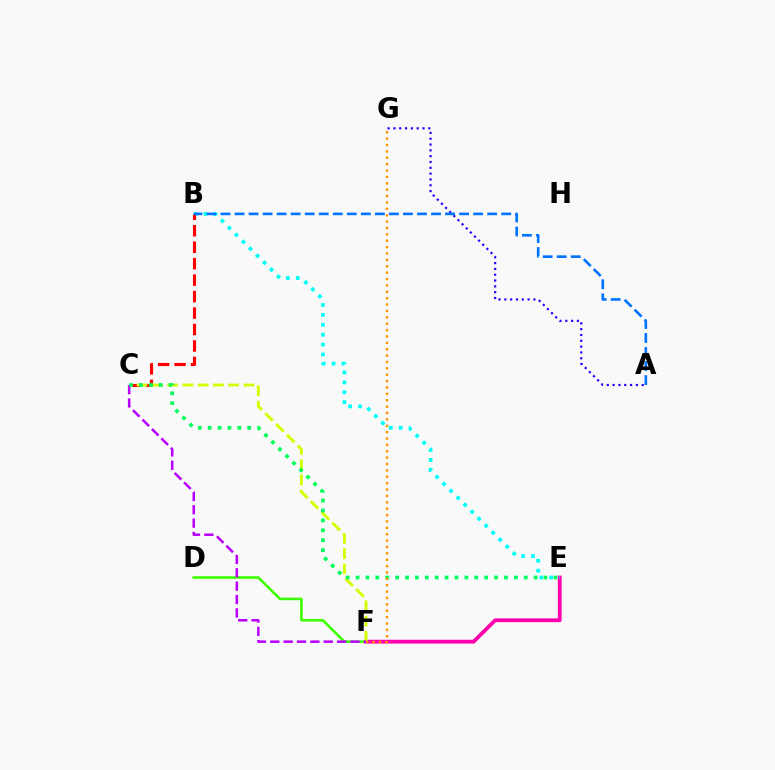{('A', 'G'): [{'color': '#2500ff', 'line_style': 'dotted', 'thickness': 1.58}], ('D', 'F'): [{'color': '#3dff00', 'line_style': 'solid', 'thickness': 1.87}], ('E', 'F'): [{'color': '#ff00ac', 'line_style': 'solid', 'thickness': 2.73}], ('B', 'E'): [{'color': '#00fff6', 'line_style': 'dotted', 'thickness': 2.69}], ('B', 'C'): [{'color': '#ff0000', 'line_style': 'dashed', 'thickness': 2.24}], ('C', 'F'): [{'color': '#d1ff00', 'line_style': 'dashed', 'thickness': 2.08}, {'color': '#b900ff', 'line_style': 'dashed', 'thickness': 1.81}], ('C', 'E'): [{'color': '#00ff5c', 'line_style': 'dotted', 'thickness': 2.69}], ('A', 'B'): [{'color': '#0074ff', 'line_style': 'dashed', 'thickness': 1.91}], ('F', 'G'): [{'color': '#ff9400', 'line_style': 'dotted', 'thickness': 1.73}]}